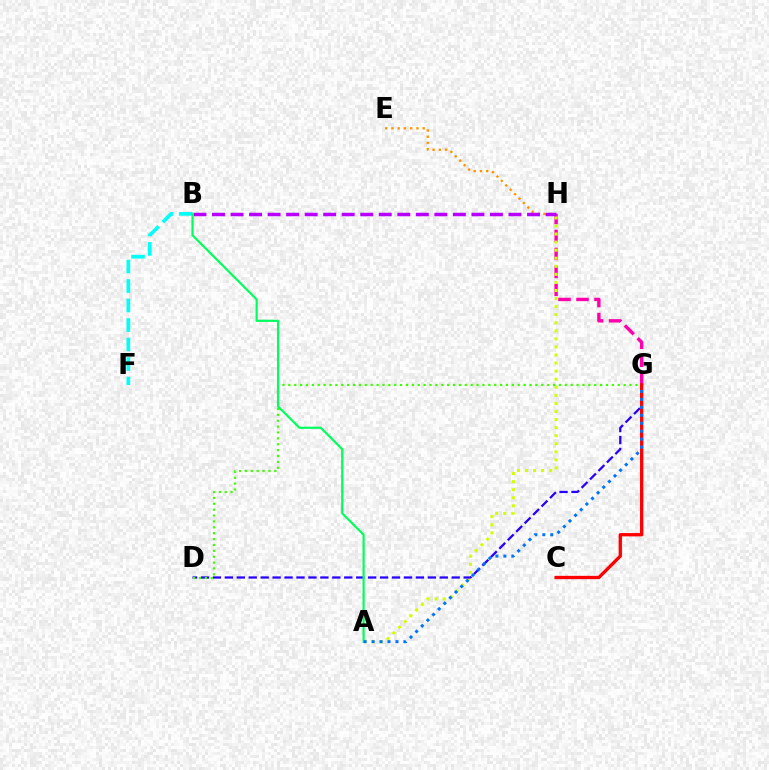{('G', 'H'): [{'color': '#ff00ac', 'line_style': 'dashed', 'thickness': 2.44}], ('A', 'H'): [{'color': '#d1ff00', 'line_style': 'dotted', 'thickness': 2.19}], ('E', 'H'): [{'color': '#ff9400', 'line_style': 'dotted', 'thickness': 1.7}], ('D', 'G'): [{'color': '#2500ff', 'line_style': 'dashed', 'thickness': 1.62}, {'color': '#3dff00', 'line_style': 'dotted', 'thickness': 1.6}], ('B', 'F'): [{'color': '#00fff6', 'line_style': 'dashed', 'thickness': 2.65}], ('B', 'H'): [{'color': '#b900ff', 'line_style': 'dashed', 'thickness': 2.52}], ('A', 'B'): [{'color': '#00ff5c', 'line_style': 'solid', 'thickness': 1.56}], ('C', 'G'): [{'color': '#ff0000', 'line_style': 'solid', 'thickness': 2.37}], ('A', 'G'): [{'color': '#0074ff', 'line_style': 'dotted', 'thickness': 2.16}]}